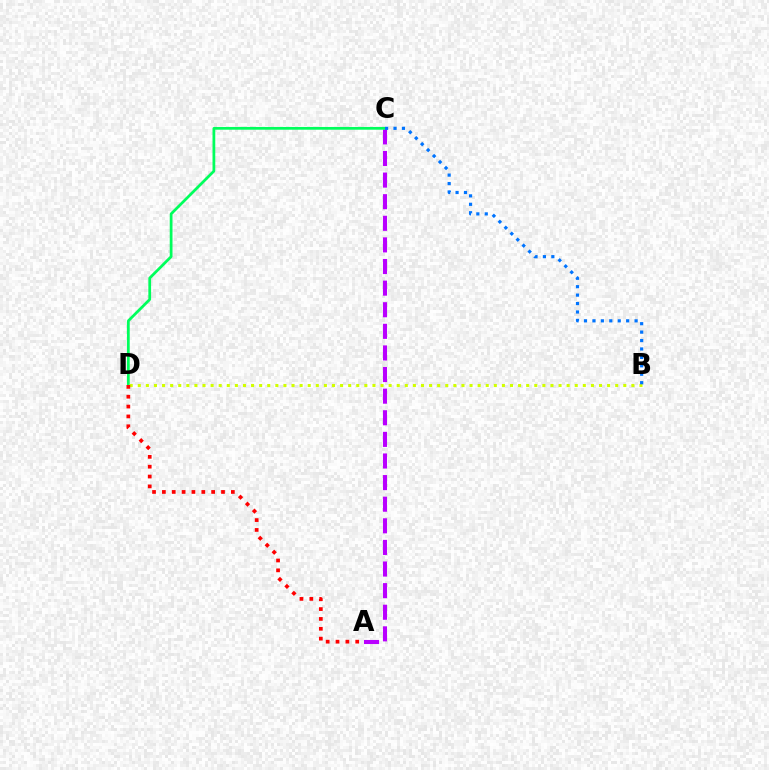{('A', 'C'): [{'color': '#b900ff', 'line_style': 'dashed', 'thickness': 2.94}], ('C', 'D'): [{'color': '#00ff5c', 'line_style': 'solid', 'thickness': 1.98}], ('B', 'D'): [{'color': '#d1ff00', 'line_style': 'dotted', 'thickness': 2.2}], ('B', 'C'): [{'color': '#0074ff', 'line_style': 'dotted', 'thickness': 2.29}], ('A', 'D'): [{'color': '#ff0000', 'line_style': 'dotted', 'thickness': 2.68}]}